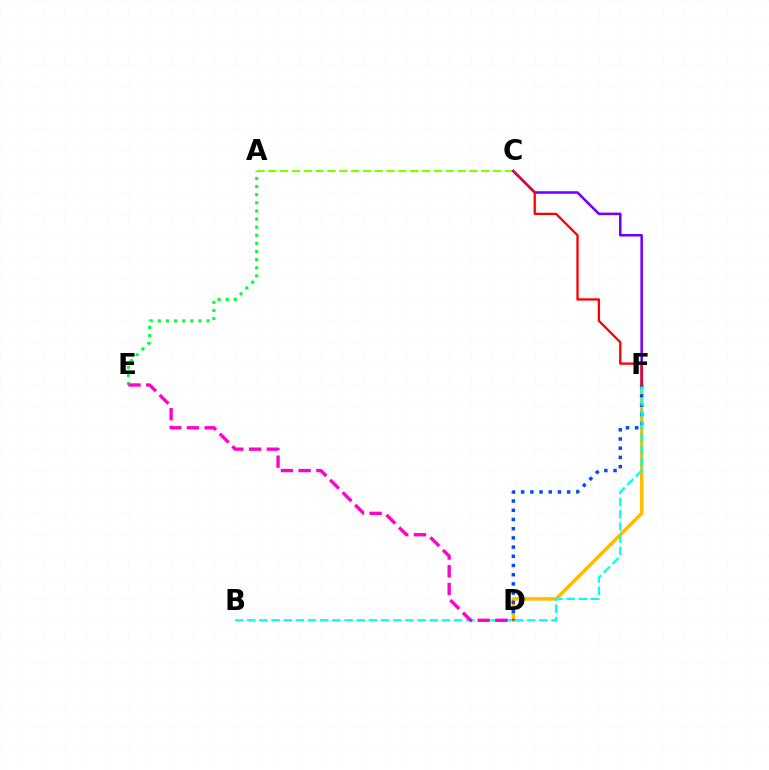{('D', 'F'): [{'color': '#ffbd00', 'line_style': 'solid', 'thickness': 2.5}, {'color': '#004bff', 'line_style': 'dotted', 'thickness': 2.5}], ('A', 'C'): [{'color': '#84ff00', 'line_style': 'dashed', 'thickness': 1.61}], ('B', 'F'): [{'color': '#00fff6', 'line_style': 'dashed', 'thickness': 1.65}], ('A', 'E'): [{'color': '#00ff39', 'line_style': 'dotted', 'thickness': 2.2}], ('C', 'F'): [{'color': '#7200ff', 'line_style': 'solid', 'thickness': 1.83}, {'color': '#ff0000', 'line_style': 'solid', 'thickness': 1.67}], ('D', 'E'): [{'color': '#ff00cf', 'line_style': 'dashed', 'thickness': 2.41}]}